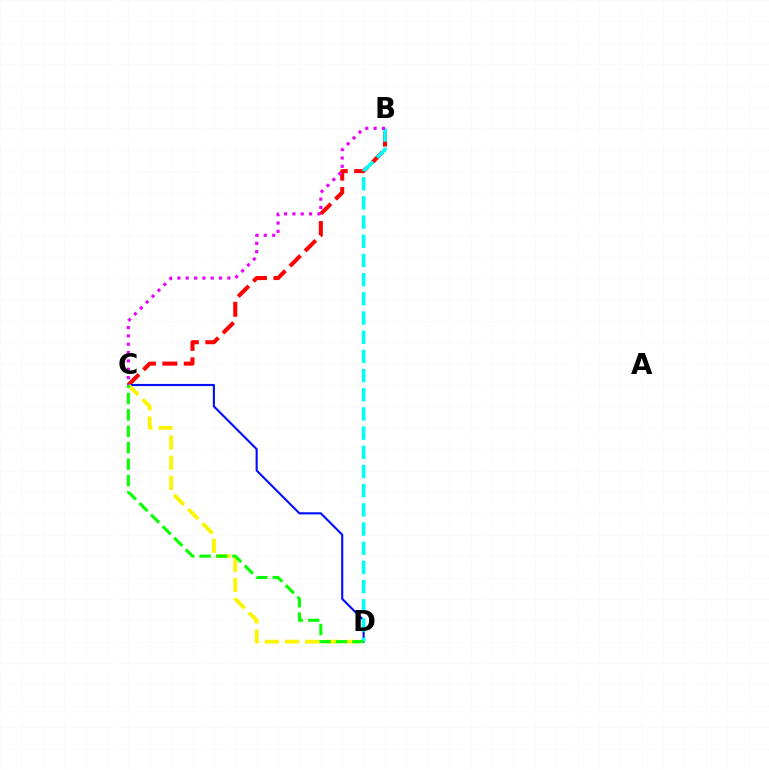{('B', 'C'): [{'color': '#ff0000', 'line_style': 'dashed', 'thickness': 2.91}, {'color': '#ee00ff', 'line_style': 'dotted', 'thickness': 2.26}], ('C', 'D'): [{'color': '#0010ff', 'line_style': 'solid', 'thickness': 1.53}, {'color': '#fcf500', 'line_style': 'dashed', 'thickness': 2.74}, {'color': '#08ff00', 'line_style': 'dashed', 'thickness': 2.23}], ('B', 'D'): [{'color': '#00fff6', 'line_style': 'dashed', 'thickness': 2.61}]}